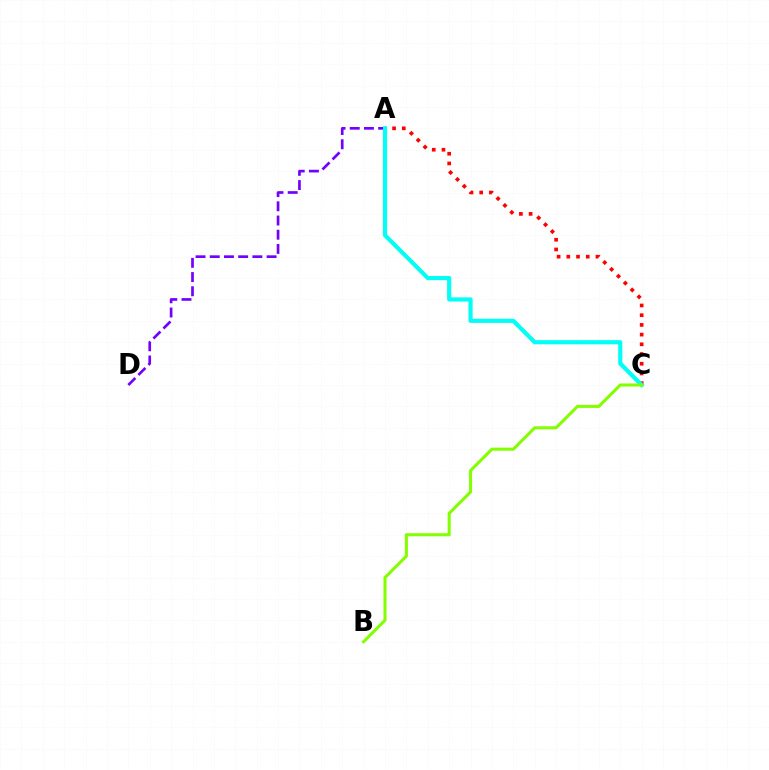{('A', 'C'): [{'color': '#ff0000', 'line_style': 'dotted', 'thickness': 2.64}, {'color': '#00fff6', 'line_style': 'solid', 'thickness': 2.99}], ('A', 'D'): [{'color': '#7200ff', 'line_style': 'dashed', 'thickness': 1.93}], ('B', 'C'): [{'color': '#84ff00', 'line_style': 'solid', 'thickness': 2.21}]}